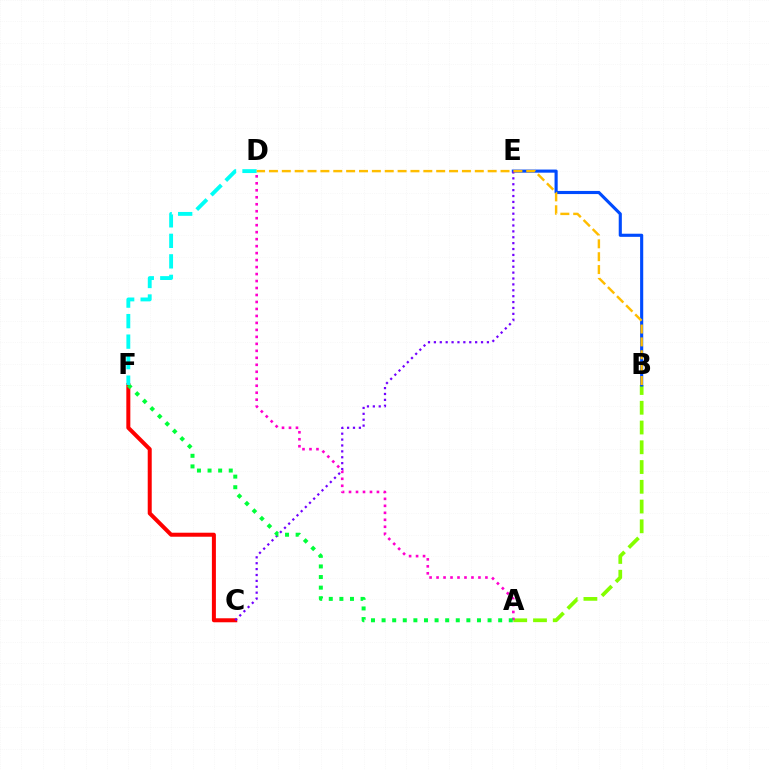{('A', 'B'): [{'color': '#84ff00', 'line_style': 'dashed', 'thickness': 2.68}], ('C', 'F'): [{'color': '#ff0000', 'line_style': 'solid', 'thickness': 2.89}], ('B', 'E'): [{'color': '#004bff', 'line_style': 'solid', 'thickness': 2.25}], ('C', 'E'): [{'color': '#7200ff', 'line_style': 'dotted', 'thickness': 1.6}], ('A', 'D'): [{'color': '#ff00cf', 'line_style': 'dotted', 'thickness': 1.9}], ('A', 'F'): [{'color': '#00ff39', 'line_style': 'dotted', 'thickness': 2.88}], ('D', 'F'): [{'color': '#00fff6', 'line_style': 'dashed', 'thickness': 2.79}], ('B', 'D'): [{'color': '#ffbd00', 'line_style': 'dashed', 'thickness': 1.75}]}